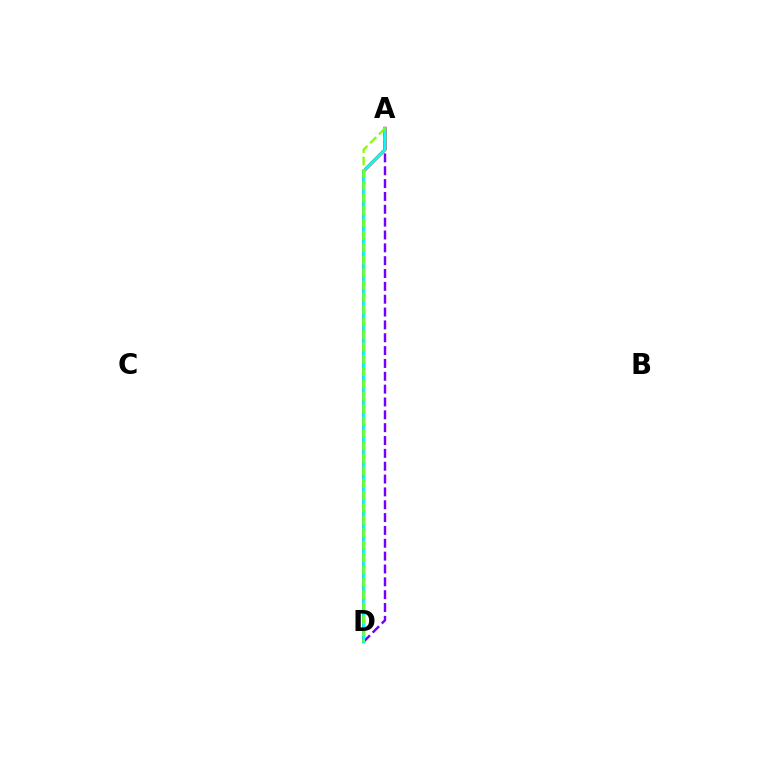{('A', 'D'): [{'color': '#7200ff', 'line_style': 'dashed', 'thickness': 1.75}, {'color': '#ff0000', 'line_style': 'solid', 'thickness': 2.25}, {'color': '#00fff6', 'line_style': 'solid', 'thickness': 2.06}, {'color': '#84ff00', 'line_style': 'dashed', 'thickness': 1.68}]}